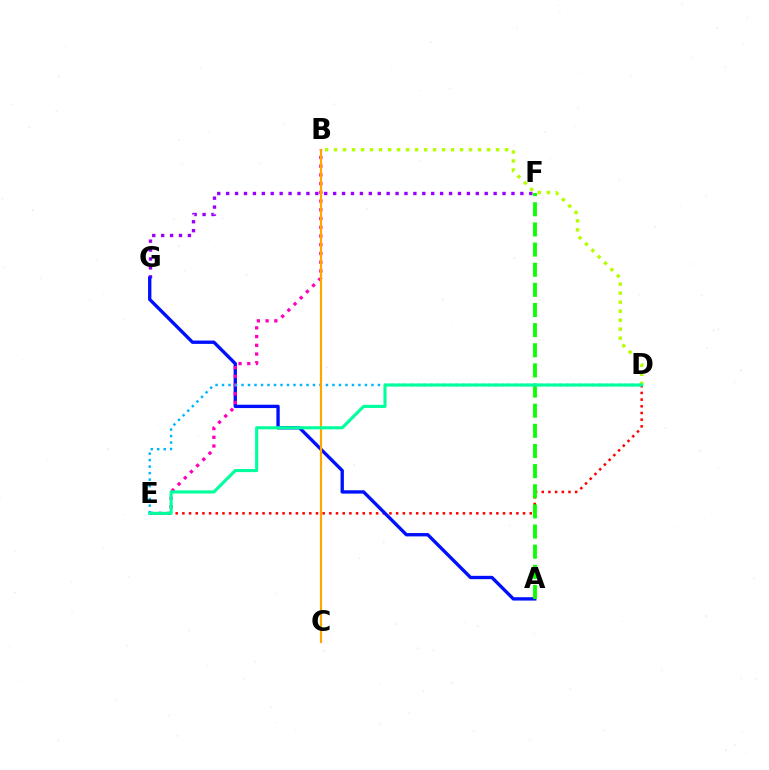{('F', 'G'): [{'color': '#9b00ff', 'line_style': 'dotted', 'thickness': 2.42}], ('D', 'E'): [{'color': '#ff0000', 'line_style': 'dotted', 'thickness': 1.81}, {'color': '#00b5ff', 'line_style': 'dotted', 'thickness': 1.76}, {'color': '#00ff9d', 'line_style': 'solid', 'thickness': 2.24}], ('A', 'G'): [{'color': '#0010ff', 'line_style': 'solid', 'thickness': 2.41}], ('B', 'E'): [{'color': '#ff00bd', 'line_style': 'dotted', 'thickness': 2.37}], ('B', 'D'): [{'color': '#b3ff00', 'line_style': 'dotted', 'thickness': 2.45}], ('A', 'F'): [{'color': '#08ff00', 'line_style': 'dashed', 'thickness': 2.74}], ('B', 'C'): [{'color': '#ffa500', 'line_style': 'solid', 'thickness': 1.57}]}